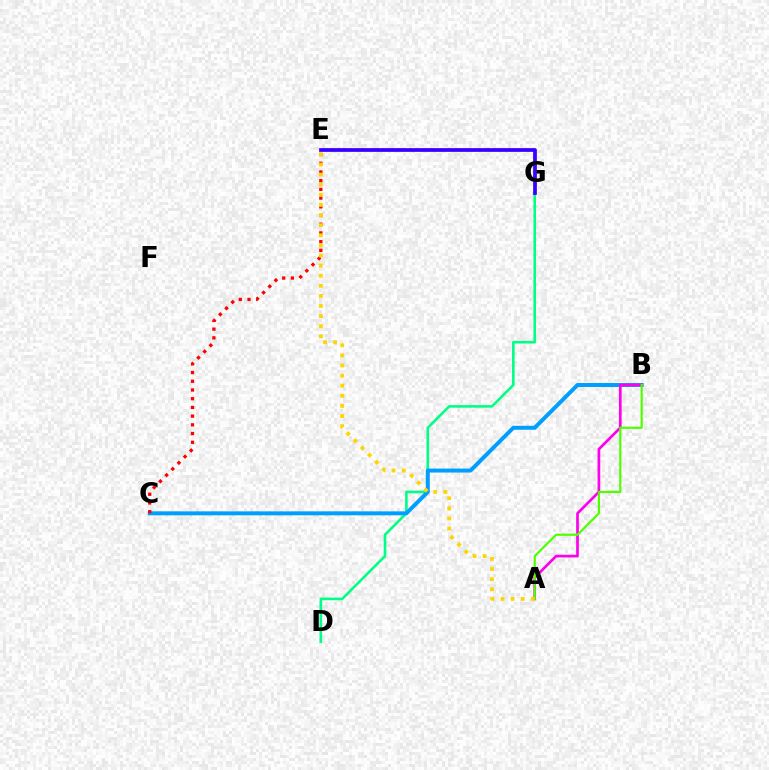{('D', 'G'): [{'color': '#00ff86', 'line_style': 'solid', 'thickness': 1.87}], ('B', 'C'): [{'color': '#009eff', 'line_style': 'solid', 'thickness': 2.85}], ('A', 'B'): [{'color': '#ff00ed', 'line_style': 'solid', 'thickness': 1.93}, {'color': '#4fff00', 'line_style': 'solid', 'thickness': 1.56}], ('E', 'G'): [{'color': '#3700ff', 'line_style': 'solid', 'thickness': 2.69}], ('C', 'E'): [{'color': '#ff0000', 'line_style': 'dotted', 'thickness': 2.37}], ('A', 'E'): [{'color': '#ffd500', 'line_style': 'dotted', 'thickness': 2.75}]}